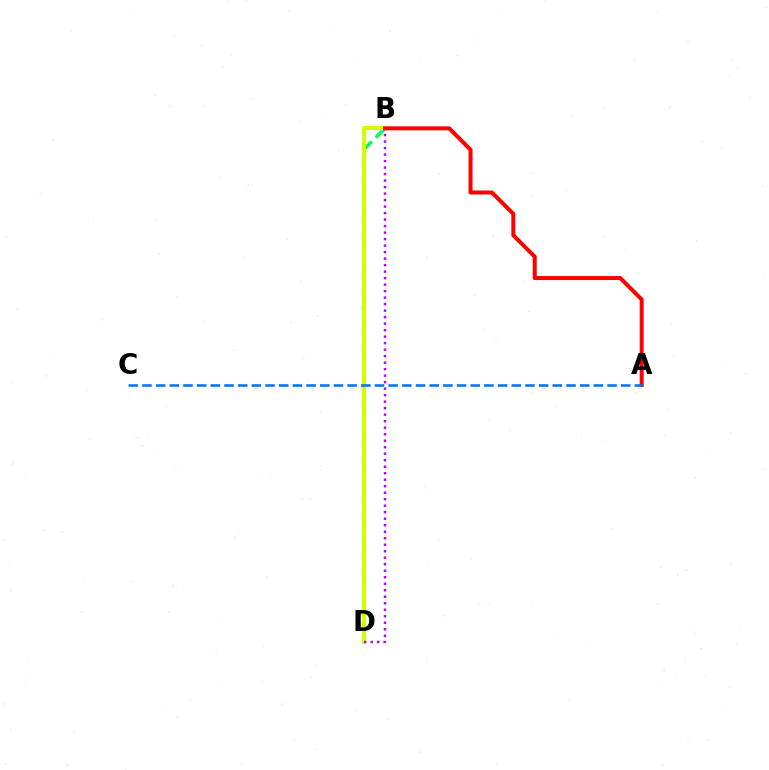{('B', 'D'): [{'color': '#00ff5c', 'line_style': 'dashed', 'thickness': 2.53}, {'color': '#d1ff00', 'line_style': 'solid', 'thickness': 2.93}, {'color': '#b900ff', 'line_style': 'dotted', 'thickness': 1.77}], ('A', 'B'): [{'color': '#ff0000', 'line_style': 'solid', 'thickness': 2.88}], ('A', 'C'): [{'color': '#0074ff', 'line_style': 'dashed', 'thickness': 1.86}]}